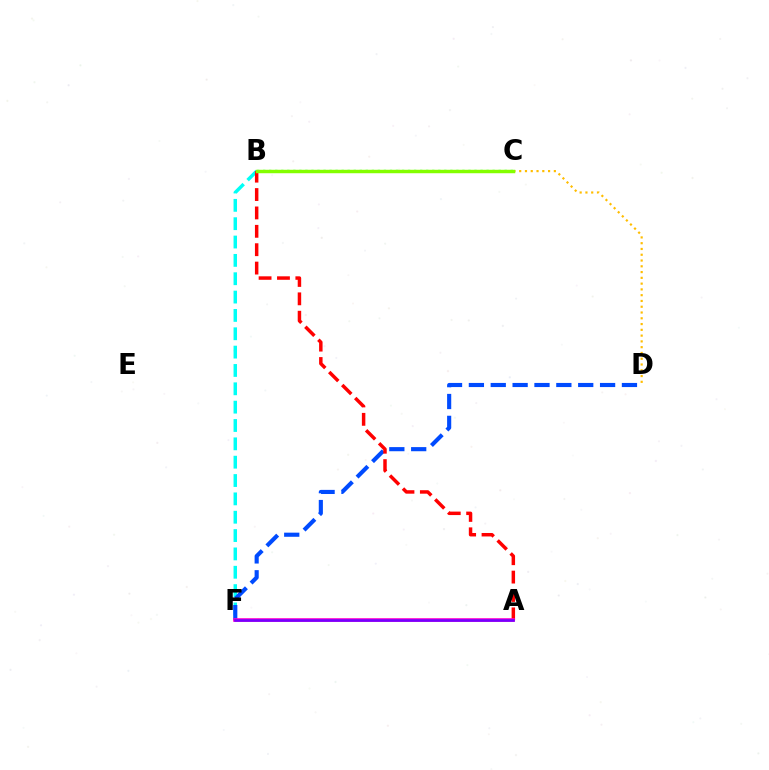{('B', 'F'): [{'color': '#00fff6', 'line_style': 'dashed', 'thickness': 2.49}], ('C', 'D'): [{'color': '#ffbd00', 'line_style': 'dotted', 'thickness': 1.57}], ('D', 'F'): [{'color': '#004bff', 'line_style': 'dashed', 'thickness': 2.97}], ('B', 'C'): [{'color': '#00ff39', 'line_style': 'dotted', 'thickness': 1.64}, {'color': '#84ff00', 'line_style': 'solid', 'thickness': 2.48}], ('A', 'B'): [{'color': '#ff0000', 'line_style': 'dashed', 'thickness': 2.5}], ('A', 'F'): [{'color': '#ff00cf', 'line_style': 'solid', 'thickness': 2.63}, {'color': '#7200ff', 'line_style': 'solid', 'thickness': 1.85}]}